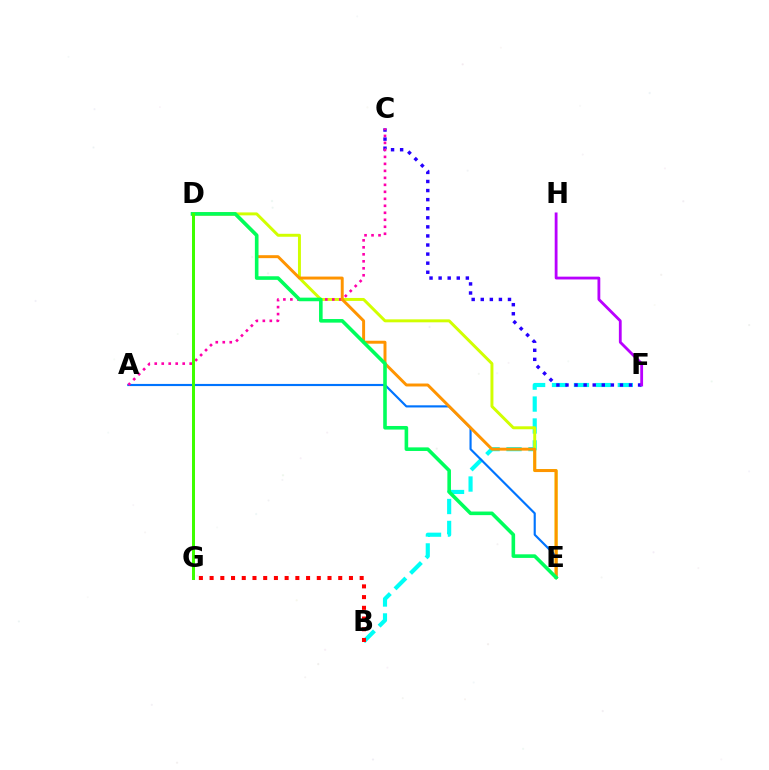{('B', 'F'): [{'color': '#00fff6', 'line_style': 'dashed', 'thickness': 2.98}], ('D', 'E'): [{'color': '#d1ff00', 'line_style': 'solid', 'thickness': 2.13}, {'color': '#ff9400', 'line_style': 'solid', 'thickness': 2.12}, {'color': '#00ff5c', 'line_style': 'solid', 'thickness': 2.59}], ('C', 'F'): [{'color': '#2500ff', 'line_style': 'dotted', 'thickness': 2.47}], ('A', 'E'): [{'color': '#0074ff', 'line_style': 'solid', 'thickness': 1.55}], ('A', 'C'): [{'color': '#ff00ac', 'line_style': 'dotted', 'thickness': 1.9}], ('B', 'G'): [{'color': '#ff0000', 'line_style': 'dotted', 'thickness': 2.91}], ('D', 'G'): [{'color': '#3dff00', 'line_style': 'solid', 'thickness': 2.16}], ('F', 'H'): [{'color': '#b900ff', 'line_style': 'solid', 'thickness': 2.02}]}